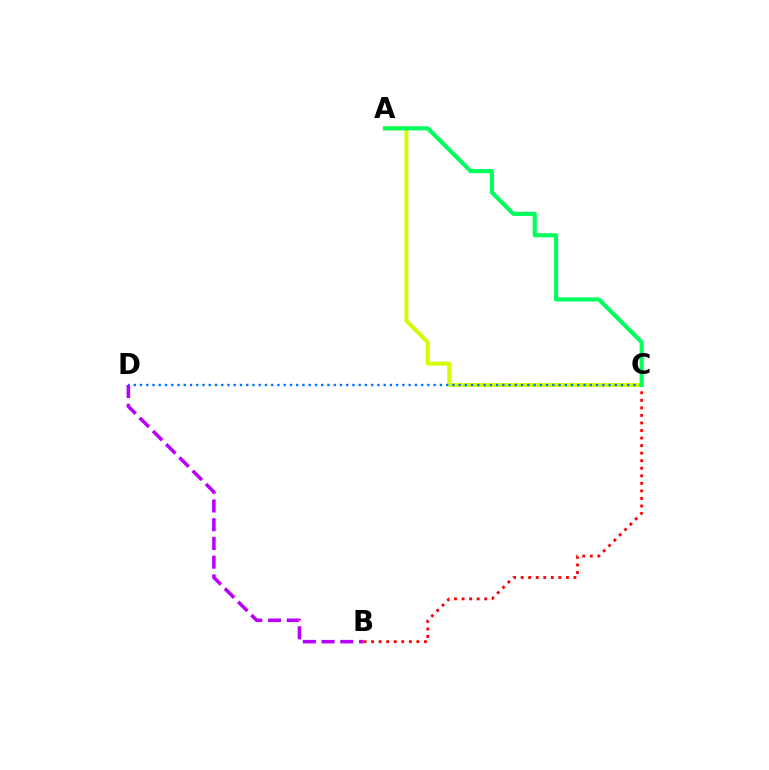{('B', 'C'): [{'color': '#ff0000', 'line_style': 'dotted', 'thickness': 2.05}], ('A', 'C'): [{'color': '#d1ff00', 'line_style': 'solid', 'thickness': 2.86}, {'color': '#00ff5c', 'line_style': 'solid', 'thickness': 2.96}], ('C', 'D'): [{'color': '#0074ff', 'line_style': 'dotted', 'thickness': 1.7}], ('B', 'D'): [{'color': '#b900ff', 'line_style': 'dashed', 'thickness': 2.54}]}